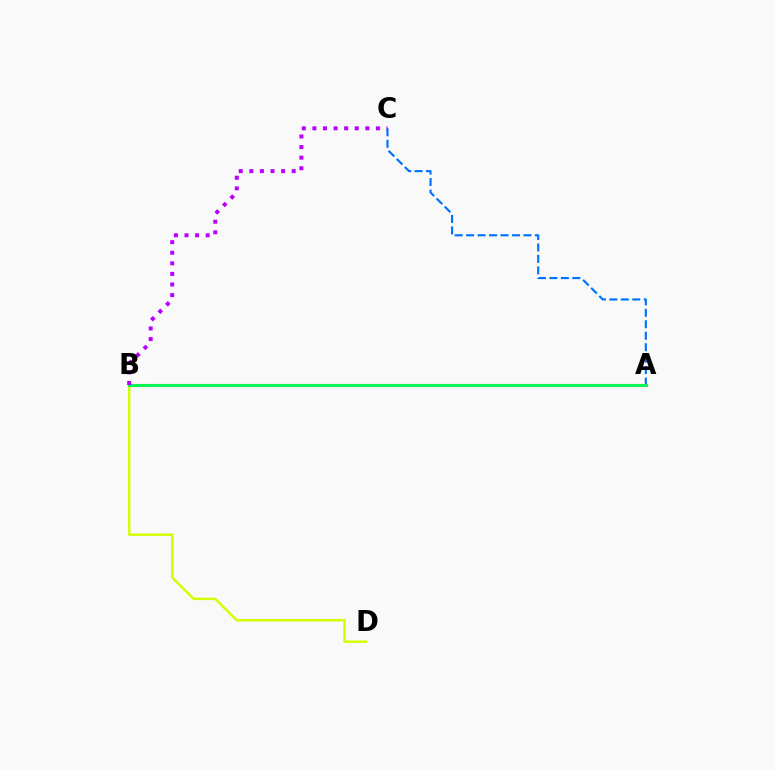{('B', 'D'): [{'color': '#d1ff00', 'line_style': 'solid', 'thickness': 1.74}], ('A', 'B'): [{'color': '#ff0000', 'line_style': 'solid', 'thickness': 2.23}, {'color': '#00ff5c', 'line_style': 'solid', 'thickness': 2.08}], ('A', 'C'): [{'color': '#0074ff', 'line_style': 'dashed', 'thickness': 1.56}], ('B', 'C'): [{'color': '#b900ff', 'line_style': 'dotted', 'thickness': 2.88}]}